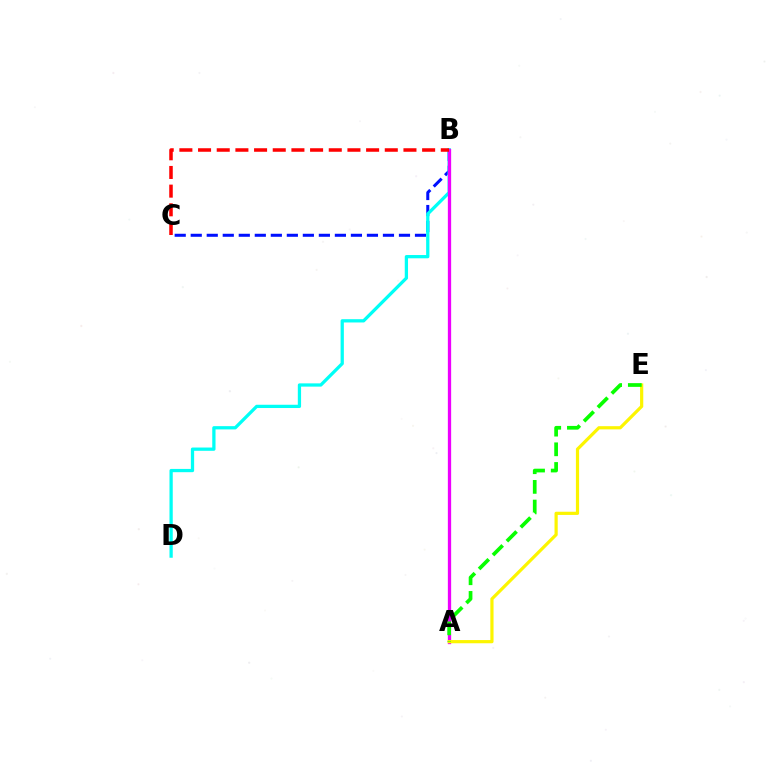{('B', 'C'): [{'color': '#0010ff', 'line_style': 'dashed', 'thickness': 2.18}, {'color': '#ff0000', 'line_style': 'dashed', 'thickness': 2.54}], ('B', 'D'): [{'color': '#00fff6', 'line_style': 'solid', 'thickness': 2.35}], ('A', 'B'): [{'color': '#ee00ff', 'line_style': 'solid', 'thickness': 2.37}], ('A', 'E'): [{'color': '#fcf500', 'line_style': 'solid', 'thickness': 2.3}, {'color': '#08ff00', 'line_style': 'dashed', 'thickness': 2.67}]}